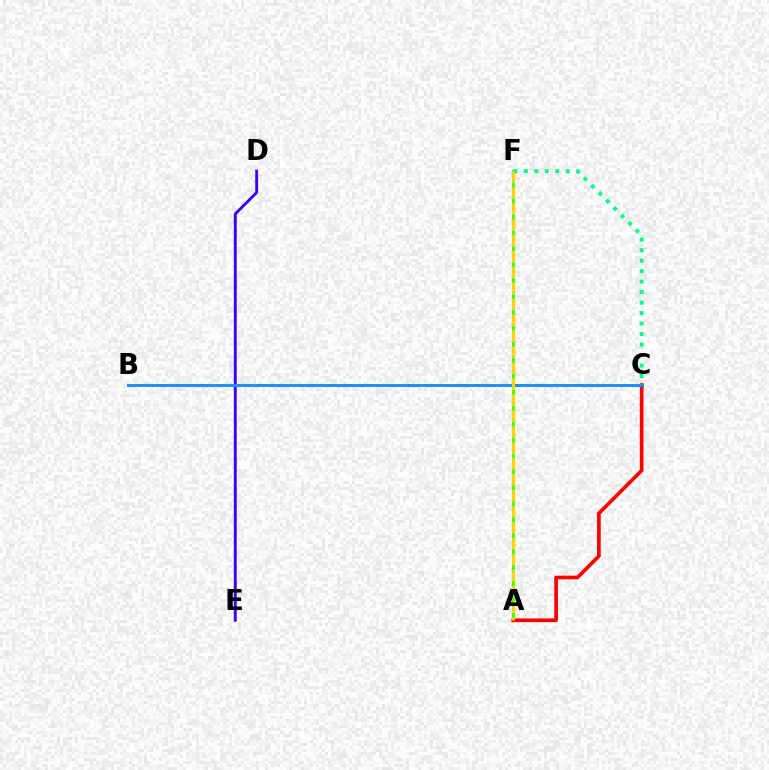{('D', 'E'): [{'color': '#3700ff', 'line_style': 'solid', 'thickness': 2.07}], ('A', 'F'): [{'color': '#4fff00', 'line_style': 'solid', 'thickness': 2.28}, {'color': '#ffd500', 'line_style': 'dashed', 'thickness': 2.17}], ('B', 'C'): [{'color': '#ff00ed', 'line_style': 'solid', 'thickness': 1.96}, {'color': '#009eff', 'line_style': 'solid', 'thickness': 1.93}], ('A', 'C'): [{'color': '#ff0000', 'line_style': 'solid', 'thickness': 2.65}], ('C', 'F'): [{'color': '#00ff86', 'line_style': 'dotted', 'thickness': 2.85}]}